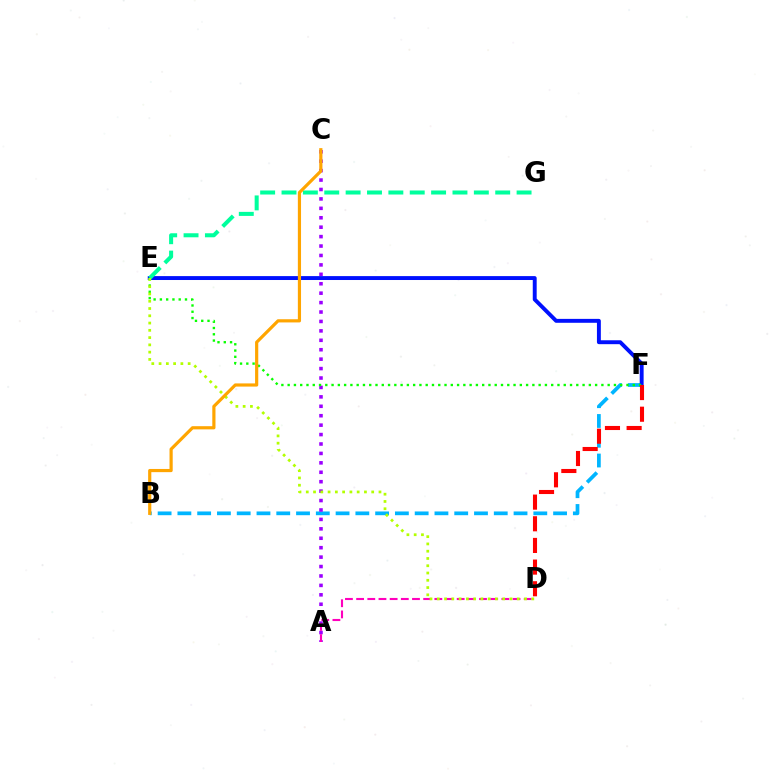{('B', 'F'): [{'color': '#00b5ff', 'line_style': 'dashed', 'thickness': 2.69}], ('A', 'C'): [{'color': '#9b00ff', 'line_style': 'dotted', 'thickness': 2.56}], ('E', 'F'): [{'color': '#0010ff', 'line_style': 'solid', 'thickness': 2.81}, {'color': '#08ff00', 'line_style': 'dotted', 'thickness': 1.7}], ('A', 'D'): [{'color': '#ff00bd', 'line_style': 'dashed', 'thickness': 1.52}], ('E', 'G'): [{'color': '#00ff9d', 'line_style': 'dashed', 'thickness': 2.9}], ('D', 'F'): [{'color': '#ff0000', 'line_style': 'dashed', 'thickness': 2.94}], ('D', 'E'): [{'color': '#b3ff00', 'line_style': 'dotted', 'thickness': 1.98}], ('B', 'C'): [{'color': '#ffa500', 'line_style': 'solid', 'thickness': 2.29}]}